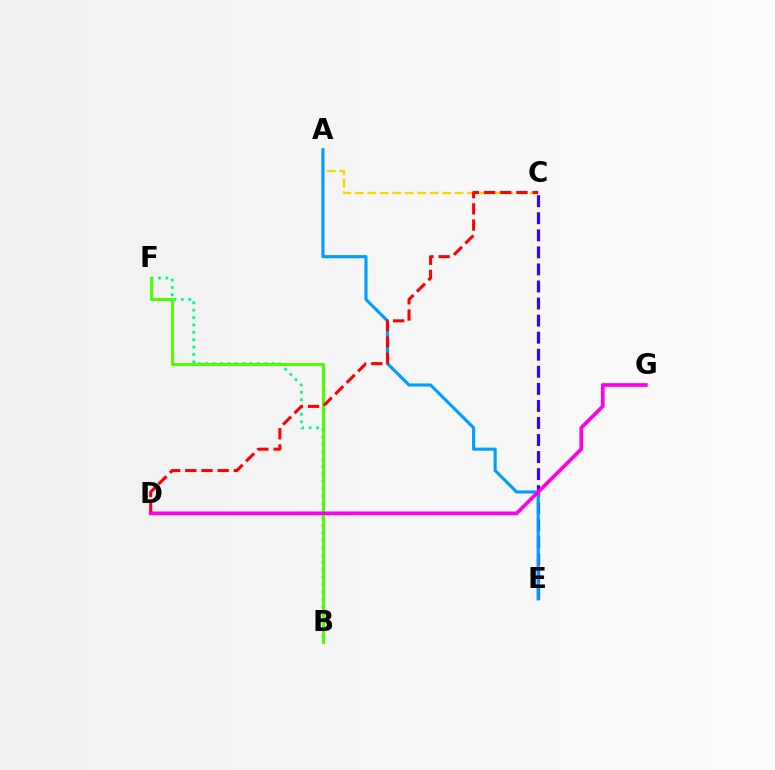{('C', 'E'): [{'color': '#3700ff', 'line_style': 'dashed', 'thickness': 2.32}], ('B', 'F'): [{'color': '#00ff86', 'line_style': 'dotted', 'thickness': 2.01}, {'color': '#4fff00', 'line_style': 'solid', 'thickness': 2.18}], ('A', 'C'): [{'color': '#ffd500', 'line_style': 'dashed', 'thickness': 1.7}], ('A', 'E'): [{'color': '#009eff', 'line_style': 'solid', 'thickness': 2.25}], ('C', 'D'): [{'color': '#ff0000', 'line_style': 'dashed', 'thickness': 2.2}], ('D', 'G'): [{'color': '#ff00ed', 'line_style': 'solid', 'thickness': 2.66}]}